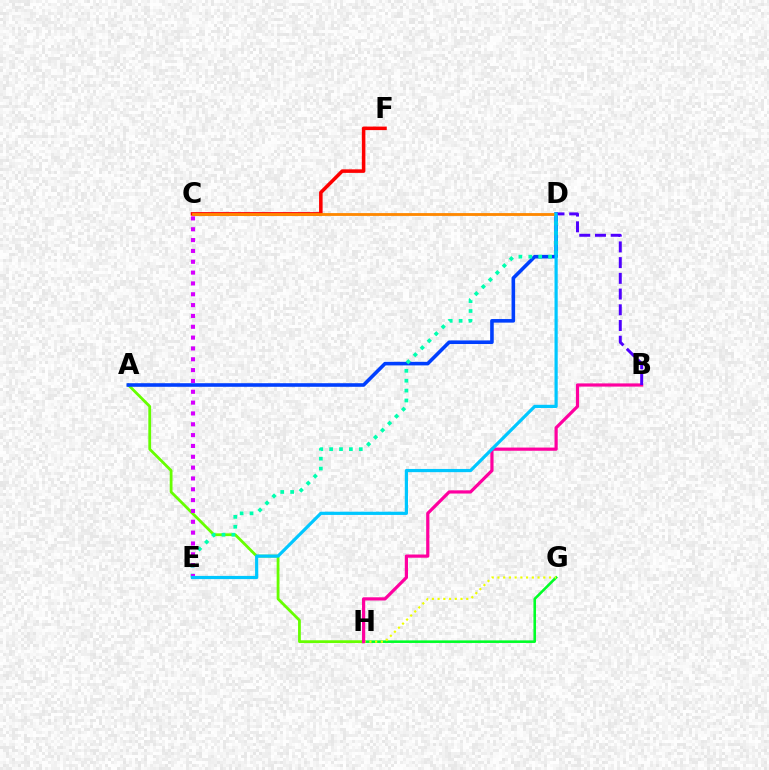{('A', 'H'): [{'color': '#66ff00', 'line_style': 'solid', 'thickness': 2.0}], ('A', 'D'): [{'color': '#003fff', 'line_style': 'solid', 'thickness': 2.58}], ('G', 'H'): [{'color': '#00ff27', 'line_style': 'solid', 'thickness': 1.86}, {'color': '#eeff00', 'line_style': 'dotted', 'thickness': 1.56}], ('C', 'F'): [{'color': '#ff0000', 'line_style': 'solid', 'thickness': 2.54}], ('B', 'H'): [{'color': '#ff00a0', 'line_style': 'solid', 'thickness': 2.3}], ('C', 'D'): [{'color': '#ff8800', 'line_style': 'solid', 'thickness': 2.03}], ('D', 'E'): [{'color': '#00ffaf', 'line_style': 'dotted', 'thickness': 2.69}, {'color': '#00c7ff', 'line_style': 'solid', 'thickness': 2.3}], ('C', 'E'): [{'color': '#d600ff', 'line_style': 'dotted', 'thickness': 2.94}], ('B', 'D'): [{'color': '#4f00ff', 'line_style': 'dashed', 'thickness': 2.14}]}